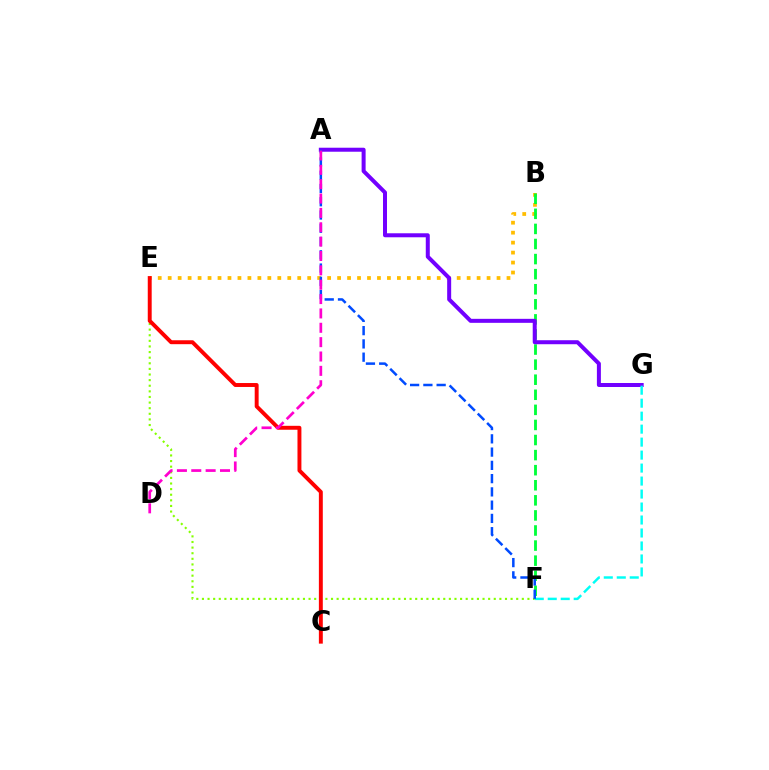{('B', 'E'): [{'color': '#ffbd00', 'line_style': 'dotted', 'thickness': 2.71}], ('B', 'F'): [{'color': '#00ff39', 'line_style': 'dashed', 'thickness': 2.05}], ('E', 'F'): [{'color': '#84ff00', 'line_style': 'dotted', 'thickness': 1.52}], ('A', 'G'): [{'color': '#7200ff', 'line_style': 'solid', 'thickness': 2.88}], ('C', 'E'): [{'color': '#ff0000', 'line_style': 'solid', 'thickness': 2.83}], ('F', 'G'): [{'color': '#00fff6', 'line_style': 'dashed', 'thickness': 1.76}], ('A', 'F'): [{'color': '#004bff', 'line_style': 'dashed', 'thickness': 1.8}], ('A', 'D'): [{'color': '#ff00cf', 'line_style': 'dashed', 'thickness': 1.95}]}